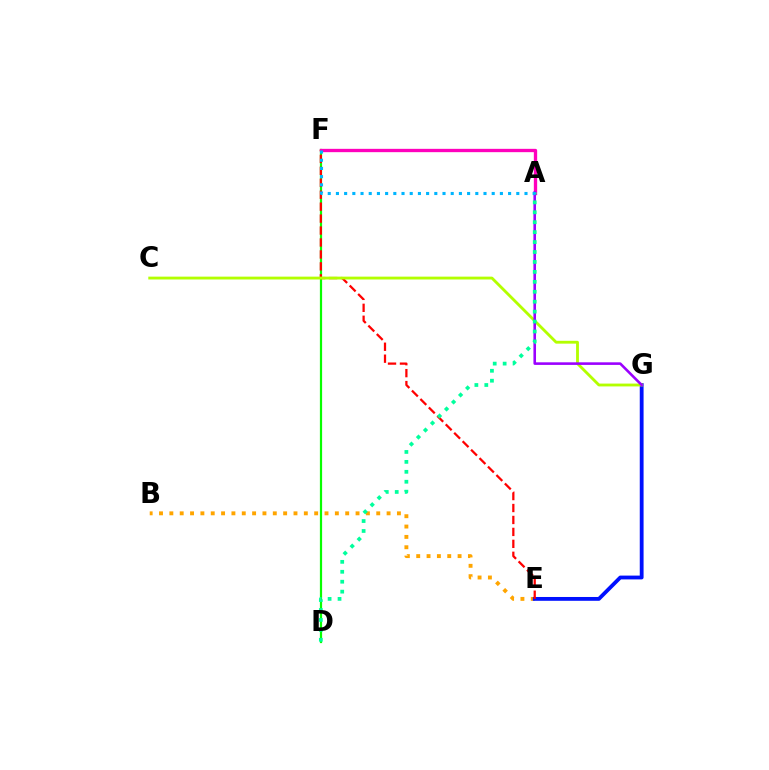{('B', 'E'): [{'color': '#ffa500', 'line_style': 'dotted', 'thickness': 2.81}], ('E', 'G'): [{'color': '#0010ff', 'line_style': 'solid', 'thickness': 2.75}], ('D', 'F'): [{'color': '#08ff00', 'line_style': 'solid', 'thickness': 1.6}], ('E', 'F'): [{'color': '#ff0000', 'line_style': 'dashed', 'thickness': 1.62}], ('A', 'F'): [{'color': '#ff00bd', 'line_style': 'solid', 'thickness': 2.4}, {'color': '#00b5ff', 'line_style': 'dotted', 'thickness': 2.23}], ('C', 'G'): [{'color': '#b3ff00', 'line_style': 'solid', 'thickness': 2.04}], ('A', 'G'): [{'color': '#9b00ff', 'line_style': 'solid', 'thickness': 1.87}], ('A', 'D'): [{'color': '#00ff9d', 'line_style': 'dotted', 'thickness': 2.7}]}